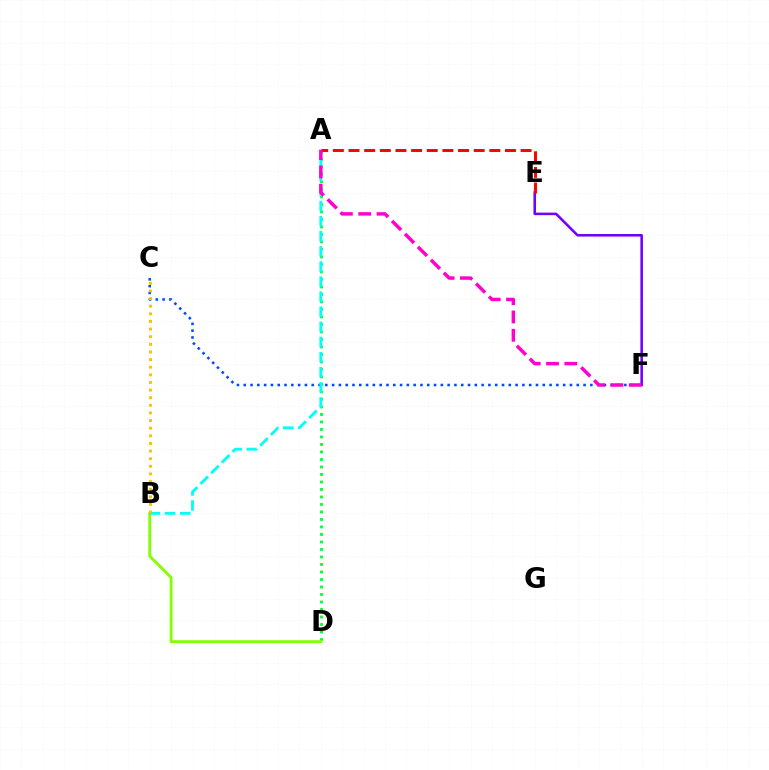{('A', 'D'): [{'color': '#00ff39', 'line_style': 'dotted', 'thickness': 2.04}], ('C', 'F'): [{'color': '#004bff', 'line_style': 'dotted', 'thickness': 1.85}], ('B', 'D'): [{'color': '#84ff00', 'line_style': 'solid', 'thickness': 2.05}], ('E', 'F'): [{'color': '#7200ff', 'line_style': 'solid', 'thickness': 1.85}], ('A', 'B'): [{'color': '#00fff6', 'line_style': 'dashed', 'thickness': 2.05}], ('A', 'E'): [{'color': '#ff0000', 'line_style': 'dashed', 'thickness': 2.13}], ('B', 'C'): [{'color': '#ffbd00', 'line_style': 'dotted', 'thickness': 2.07}], ('A', 'F'): [{'color': '#ff00cf', 'line_style': 'dashed', 'thickness': 2.49}]}